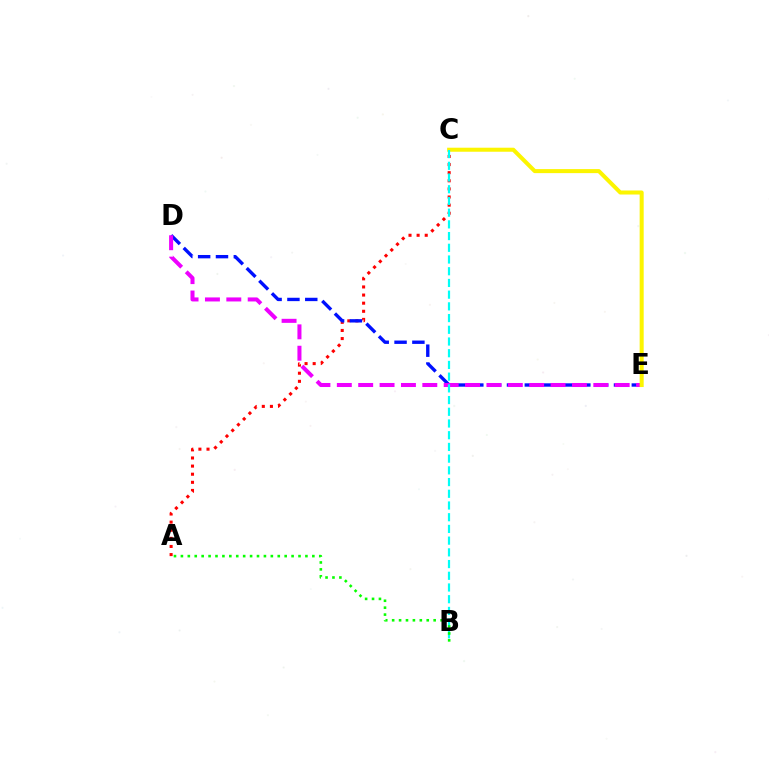{('A', 'C'): [{'color': '#ff0000', 'line_style': 'dotted', 'thickness': 2.2}], ('D', 'E'): [{'color': '#0010ff', 'line_style': 'dashed', 'thickness': 2.42}, {'color': '#ee00ff', 'line_style': 'dashed', 'thickness': 2.9}], ('C', 'E'): [{'color': '#fcf500', 'line_style': 'solid', 'thickness': 2.9}], ('B', 'C'): [{'color': '#00fff6', 'line_style': 'dashed', 'thickness': 1.59}], ('A', 'B'): [{'color': '#08ff00', 'line_style': 'dotted', 'thickness': 1.88}]}